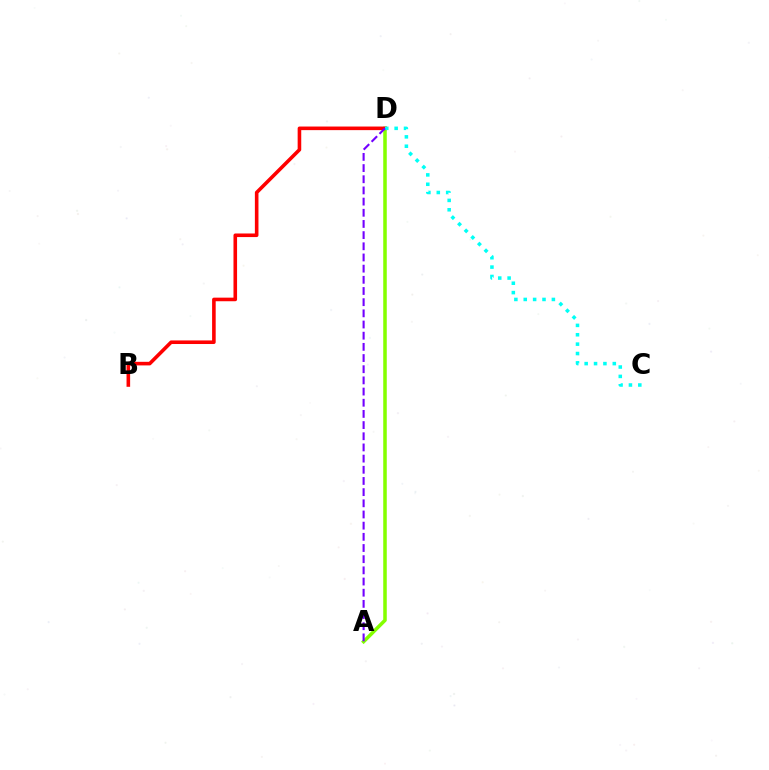{('A', 'D'): [{'color': '#84ff00', 'line_style': 'solid', 'thickness': 2.54}, {'color': '#7200ff', 'line_style': 'dashed', 'thickness': 1.52}], ('B', 'D'): [{'color': '#ff0000', 'line_style': 'solid', 'thickness': 2.59}], ('C', 'D'): [{'color': '#00fff6', 'line_style': 'dotted', 'thickness': 2.55}]}